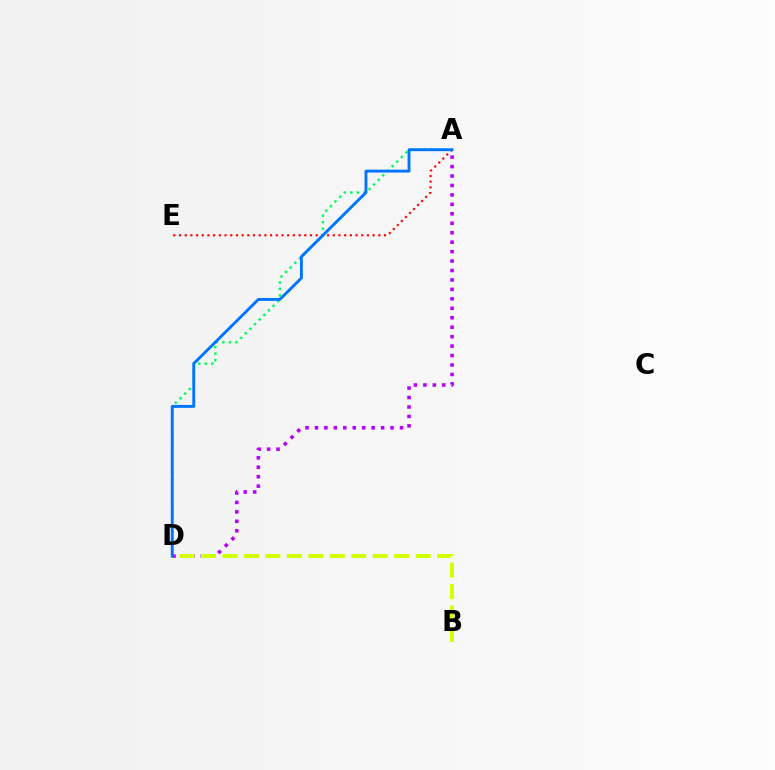{('A', 'D'): [{'color': '#00ff5c', 'line_style': 'dotted', 'thickness': 1.77}, {'color': '#b900ff', 'line_style': 'dotted', 'thickness': 2.57}, {'color': '#0074ff', 'line_style': 'solid', 'thickness': 2.08}], ('A', 'E'): [{'color': '#ff0000', 'line_style': 'dotted', 'thickness': 1.55}], ('B', 'D'): [{'color': '#d1ff00', 'line_style': 'dashed', 'thickness': 2.92}]}